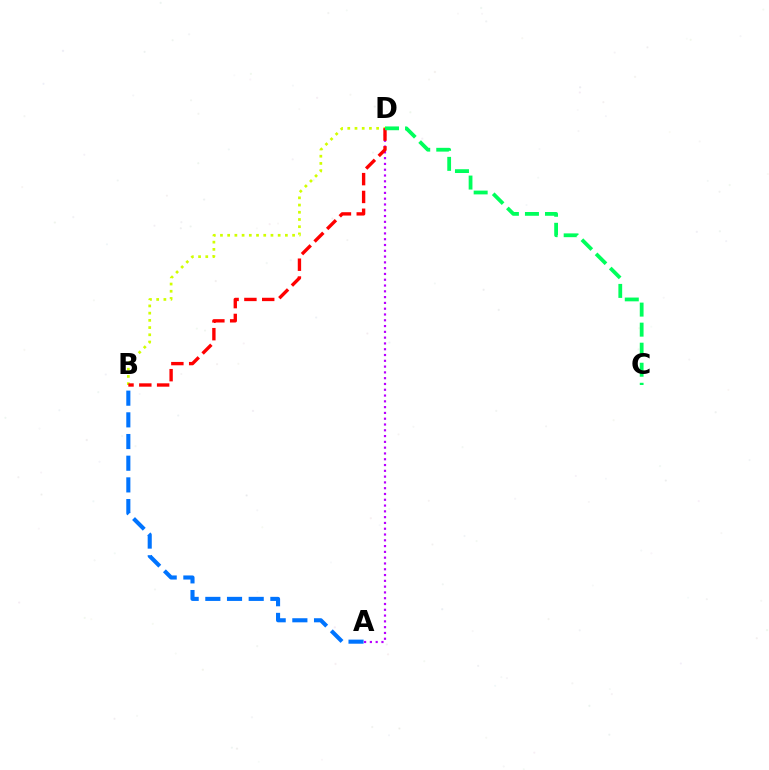{('B', 'D'): [{'color': '#d1ff00', 'line_style': 'dotted', 'thickness': 1.96}, {'color': '#ff0000', 'line_style': 'dashed', 'thickness': 2.42}], ('A', 'B'): [{'color': '#0074ff', 'line_style': 'dashed', 'thickness': 2.95}], ('A', 'D'): [{'color': '#b900ff', 'line_style': 'dotted', 'thickness': 1.57}], ('C', 'D'): [{'color': '#00ff5c', 'line_style': 'dashed', 'thickness': 2.72}]}